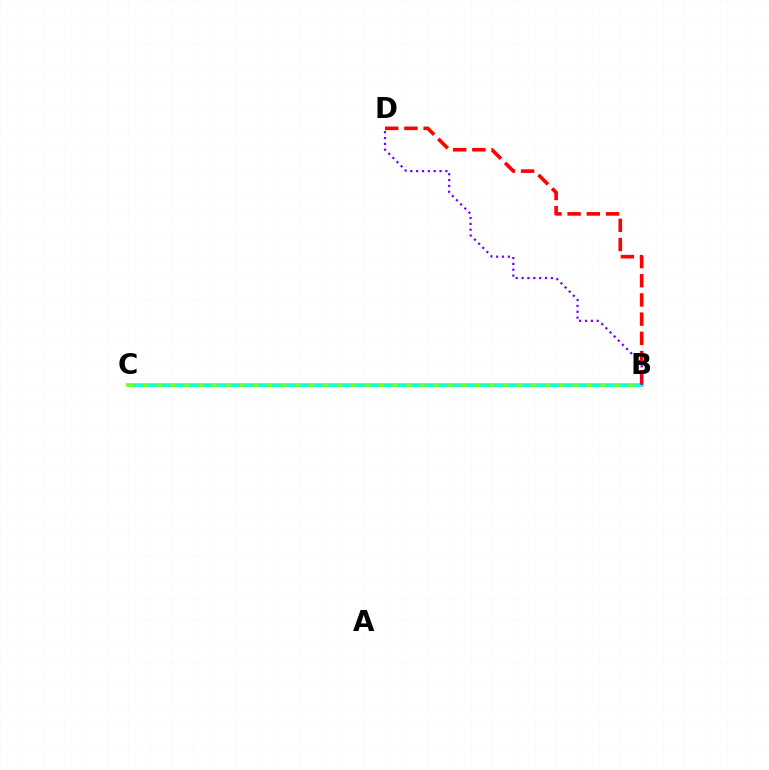{('B', 'C'): [{'color': '#84ff00', 'line_style': 'solid', 'thickness': 2.77}, {'color': '#00fff6', 'line_style': 'dashed', 'thickness': 1.89}], ('B', 'D'): [{'color': '#ff0000', 'line_style': 'dashed', 'thickness': 2.61}, {'color': '#7200ff', 'line_style': 'dotted', 'thickness': 1.59}]}